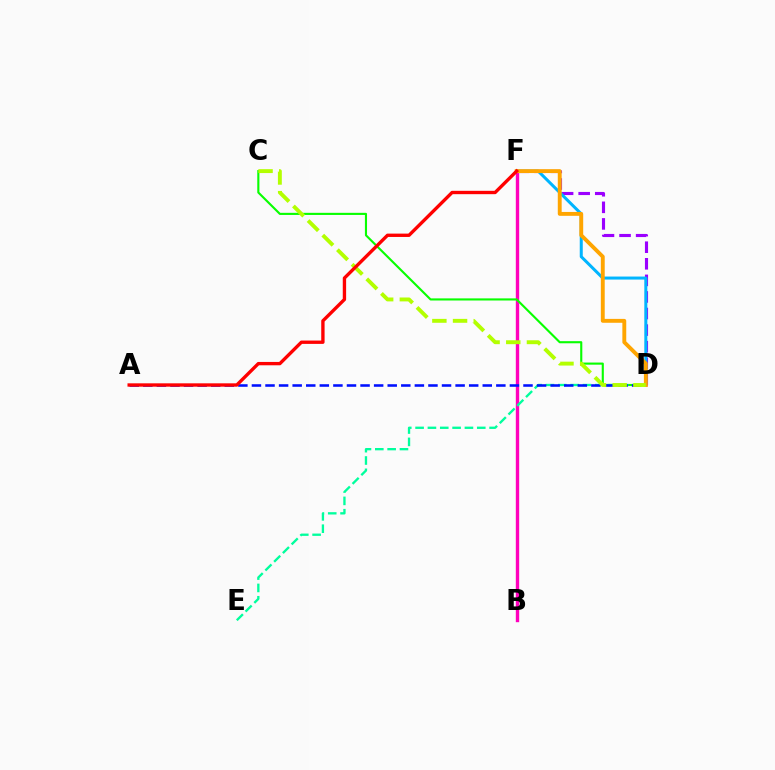{('D', 'F'): [{'color': '#9b00ff', 'line_style': 'dashed', 'thickness': 2.25}, {'color': '#00b5ff', 'line_style': 'solid', 'thickness': 2.17}, {'color': '#ffa500', 'line_style': 'solid', 'thickness': 2.8}], ('B', 'F'): [{'color': '#ff00bd', 'line_style': 'solid', 'thickness': 2.42}], ('C', 'D'): [{'color': '#08ff00', 'line_style': 'solid', 'thickness': 1.53}, {'color': '#b3ff00', 'line_style': 'dashed', 'thickness': 2.81}], ('D', 'E'): [{'color': '#00ff9d', 'line_style': 'dashed', 'thickness': 1.68}], ('A', 'D'): [{'color': '#0010ff', 'line_style': 'dashed', 'thickness': 1.84}], ('A', 'F'): [{'color': '#ff0000', 'line_style': 'solid', 'thickness': 2.41}]}